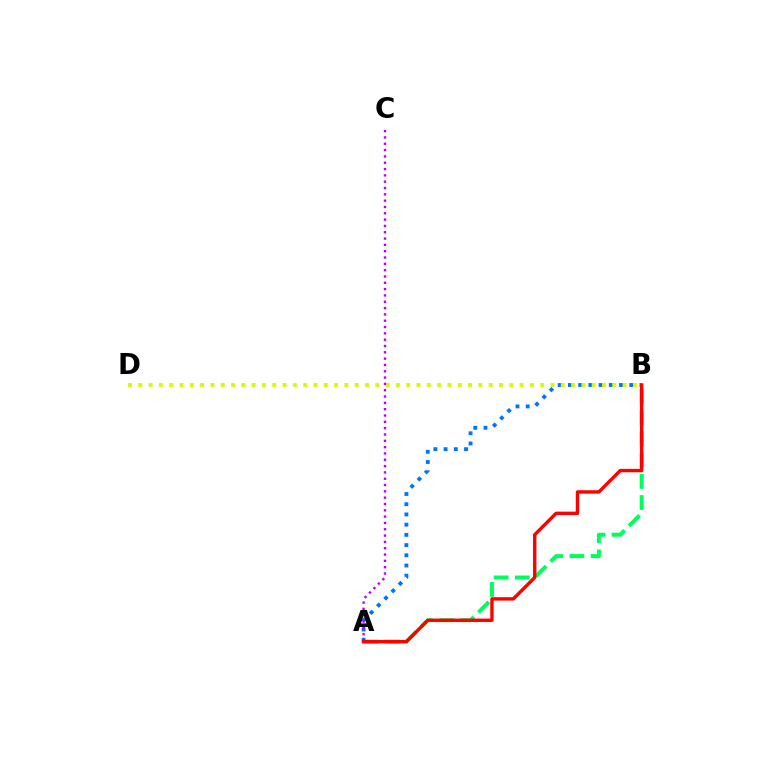{('A', 'B'): [{'color': '#00ff5c', 'line_style': 'dashed', 'thickness': 2.87}, {'color': '#0074ff', 'line_style': 'dotted', 'thickness': 2.78}, {'color': '#ff0000', 'line_style': 'solid', 'thickness': 2.45}], ('B', 'D'): [{'color': '#d1ff00', 'line_style': 'dotted', 'thickness': 2.8}], ('A', 'C'): [{'color': '#b900ff', 'line_style': 'dotted', 'thickness': 1.72}]}